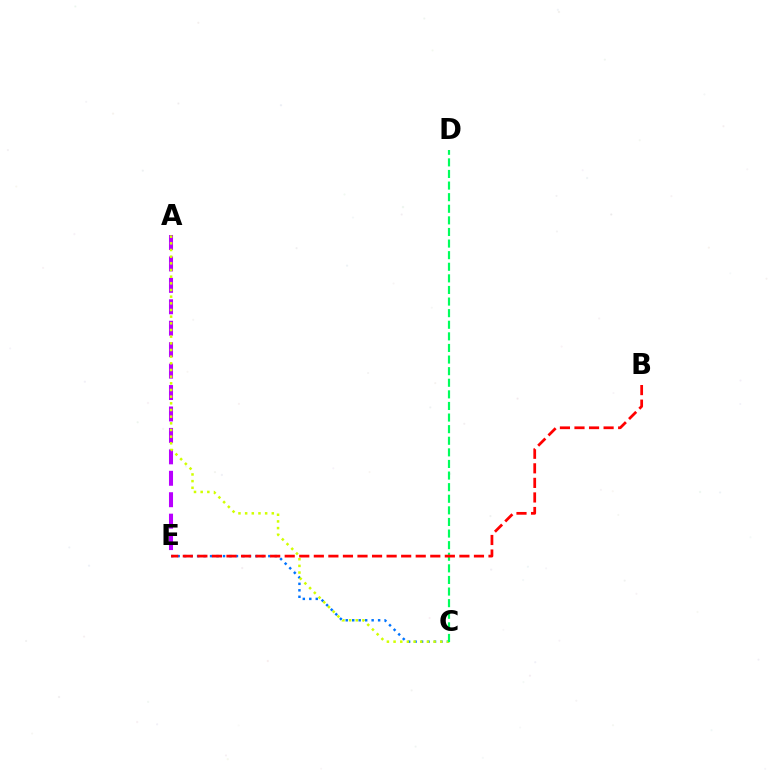{('C', 'E'): [{'color': '#0074ff', 'line_style': 'dotted', 'thickness': 1.76}], ('A', 'E'): [{'color': '#b900ff', 'line_style': 'dashed', 'thickness': 2.91}], ('A', 'C'): [{'color': '#d1ff00', 'line_style': 'dotted', 'thickness': 1.81}], ('C', 'D'): [{'color': '#00ff5c', 'line_style': 'dashed', 'thickness': 1.58}], ('B', 'E'): [{'color': '#ff0000', 'line_style': 'dashed', 'thickness': 1.98}]}